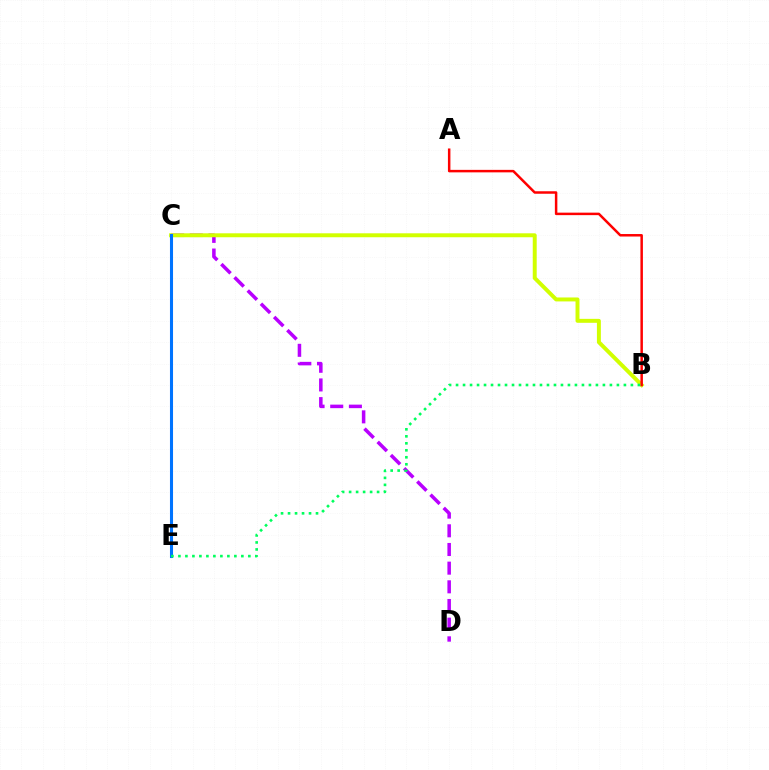{('C', 'D'): [{'color': '#b900ff', 'line_style': 'dashed', 'thickness': 2.54}], ('B', 'C'): [{'color': '#d1ff00', 'line_style': 'solid', 'thickness': 2.85}], ('C', 'E'): [{'color': '#0074ff', 'line_style': 'solid', 'thickness': 2.2}], ('A', 'B'): [{'color': '#ff0000', 'line_style': 'solid', 'thickness': 1.79}], ('B', 'E'): [{'color': '#00ff5c', 'line_style': 'dotted', 'thickness': 1.9}]}